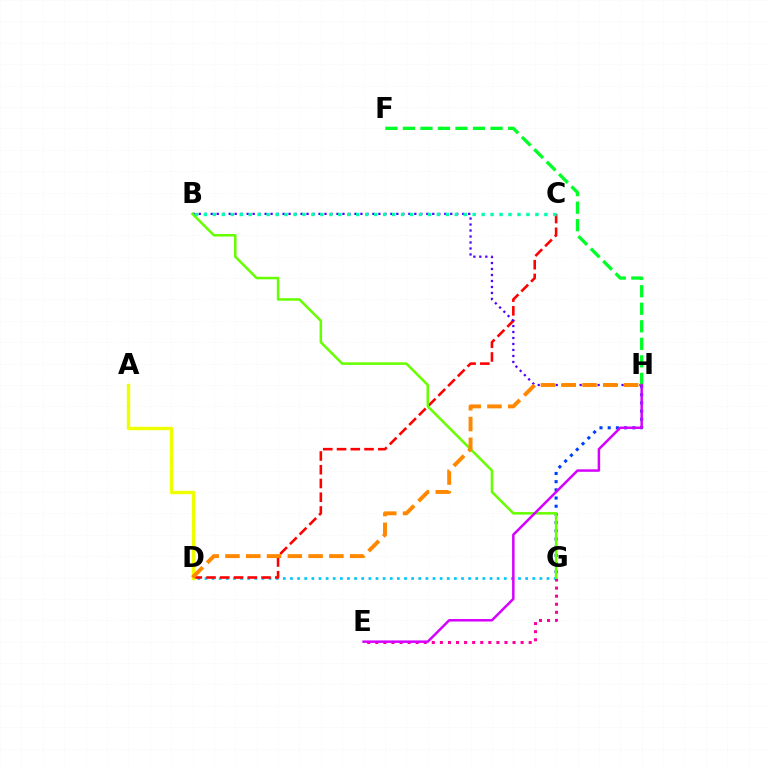{('D', 'G'): [{'color': '#00c7ff', 'line_style': 'dotted', 'thickness': 1.94}], ('G', 'H'): [{'color': '#003fff', 'line_style': 'dotted', 'thickness': 2.23}], ('C', 'D'): [{'color': '#ff0000', 'line_style': 'dashed', 'thickness': 1.87}], ('B', 'H'): [{'color': '#4f00ff', 'line_style': 'dotted', 'thickness': 1.63}], ('E', 'G'): [{'color': '#ff00a0', 'line_style': 'dotted', 'thickness': 2.19}], ('F', 'H'): [{'color': '#00ff27', 'line_style': 'dashed', 'thickness': 2.38}], ('B', 'G'): [{'color': '#66ff00', 'line_style': 'solid', 'thickness': 1.82}], ('A', 'D'): [{'color': '#eeff00', 'line_style': 'solid', 'thickness': 2.46}], ('B', 'C'): [{'color': '#00ffaf', 'line_style': 'dotted', 'thickness': 2.43}], ('E', 'H'): [{'color': '#d600ff', 'line_style': 'solid', 'thickness': 1.79}], ('D', 'H'): [{'color': '#ff8800', 'line_style': 'dashed', 'thickness': 2.82}]}